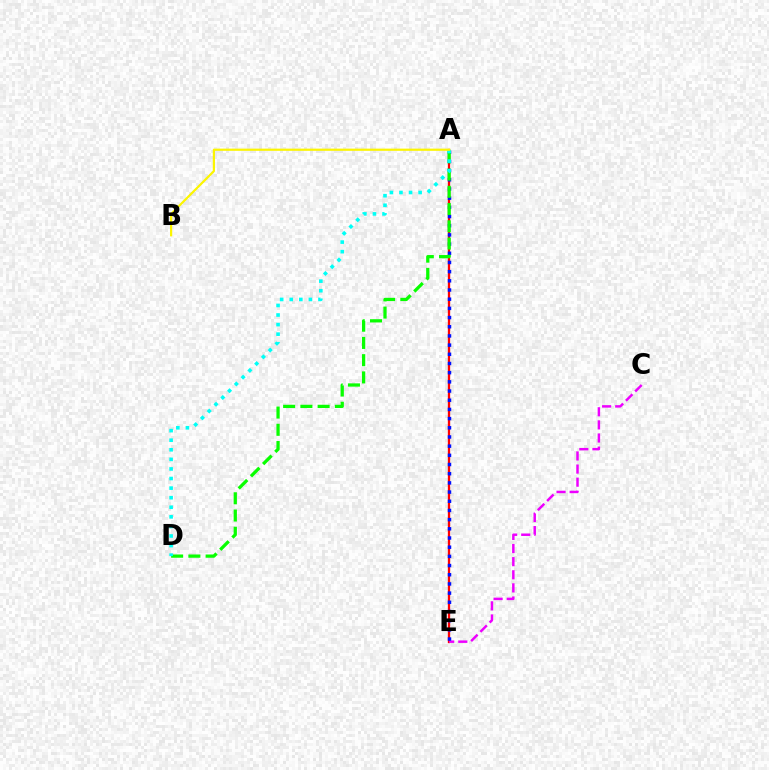{('A', 'E'): [{'color': '#ff0000', 'line_style': 'solid', 'thickness': 1.66}, {'color': '#0010ff', 'line_style': 'dotted', 'thickness': 2.5}], ('C', 'E'): [{'color': '#ee00ff', 'line_style': 'dashed', 'thickness': 1.78}], ('A', 'D'): [{'color': '#08ff00', 'line_style': 'dashed', 'thickness': 2.34}, {'color': '#00fff6', 'line_style': 'dotted', 'thickness': 2.6}], ('A', 'B'): [{'color': '#fcf500', 'line_style': 'solid', 'thickness': 1.58}]}